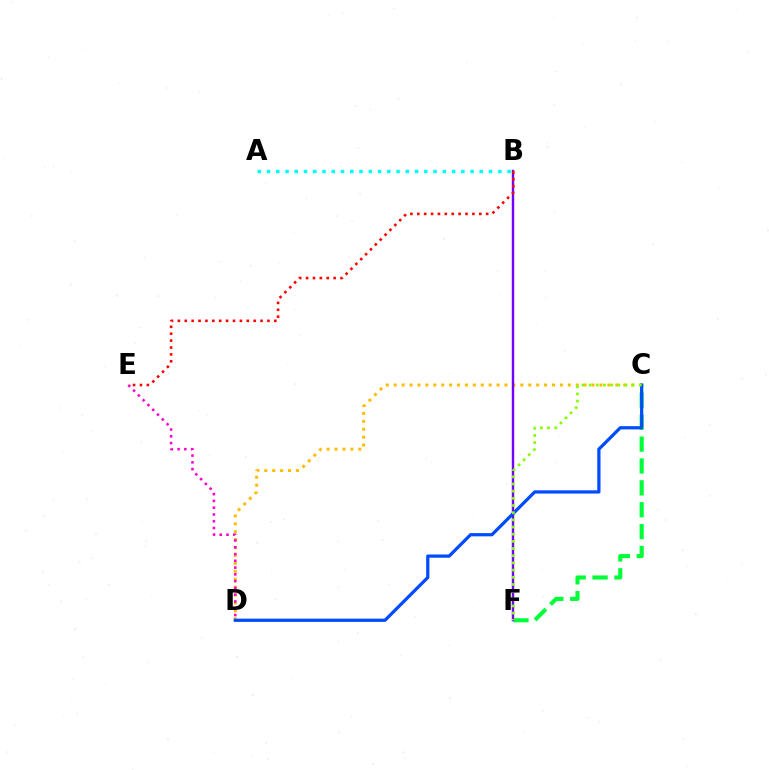{('A', 'B'): [{'color': '#00fff6', 'line_style': 'dotted', 'thickness': 2.51}], ('C', 'D'): [{'color': '#ffbd00', 'line_style': 'dotted', 'thickness': 2.15}, {'color': '#004bff', 'line_style': 'solid', 'thickness': 2.33}], ('D', 'E'): [{'color': '#ff00cf', 'line_style': 'dotted', 'thickness': 1.84}], ('C', 'F'): [{'color': '#00ff39', 'line_style': 'dashed', 'thickness': 2.97}, {'color': '#84ff00', 'line_style': 'dotted', 'thickness': 1.95}], ('B', 'F'): [{'color': '#7200ff', 'line_style': 'solid', 'thickness': 1.74}], ('B', 'E'): [{'color': '#ff0000', 'line_style': 'dotted', 'thickness': 1.87}]}